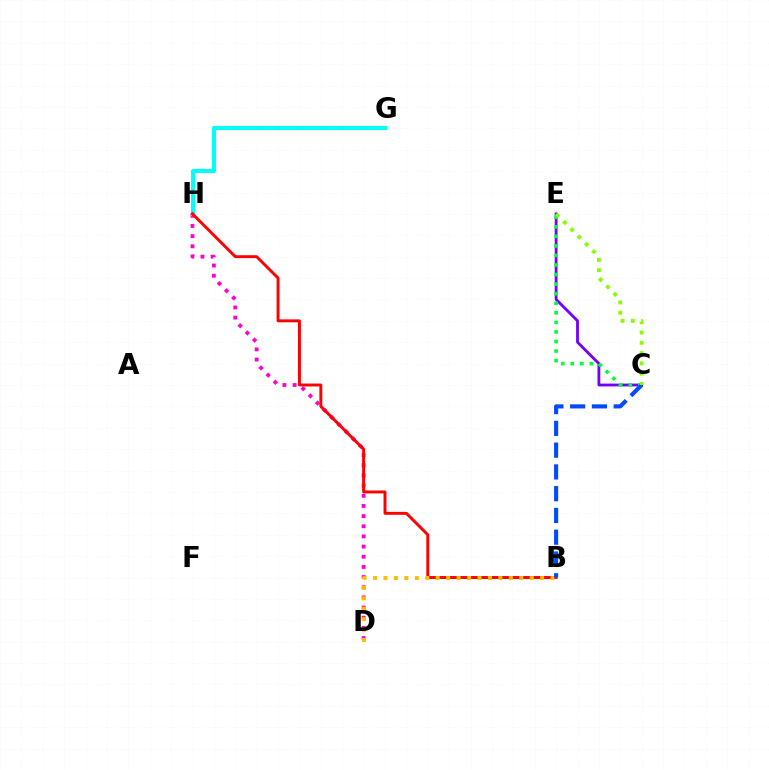{('C', 'E'): [{'color': '#7200ff', 'line_style': 'solid', 'thickness': 2.03}, {'color': '#00ff39', 'line_style': 'dotted', 'thickness': 2.6}, {'color': '#84ff00', 'line_style': 'dotted', 'thickness': 2.8}], ('D', 'H'): [{'color': '#ff00cf', 'line_style': 'dotted', 'thickness': 2.76}], ('G', 'H'): [{'color': '#00fff6', 'line_style': 'solid', 'thickness': 2.93}], ('B', 'H'): [{'color': '#ff0000', 'line_style': 'solid', 'thickness': 2.11}], ('B', 'D'): [{'color': '#ffbd00', 'line_style': 'dotted', 'thickness': 2.84}], ('B', 'C'): [{'color': '#004bff', 'line_style': 'dashed', 'thickness': 2.96}]}